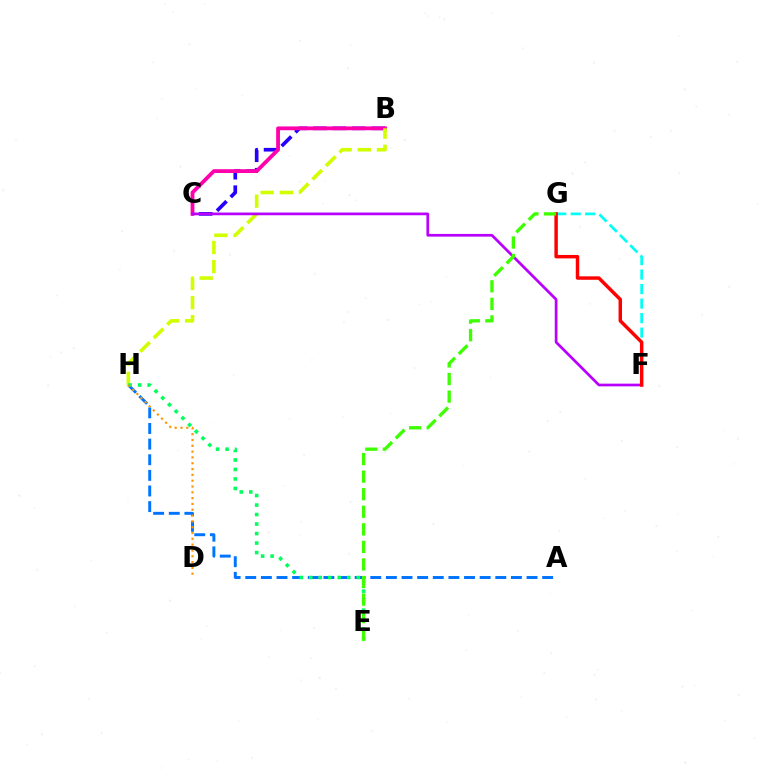{('B', 'C'): [{'color': '#2500ff', 'line_style': 'dashed', 'thickness': 2.64}, {'color': '#ff00ac', 'line_style': 'solid', 'thickness': 2.74}], ('B', 'H'): [{'color': '#d1ff00', 'line_style': 'dashed', 'thickness': 2.6}], ('C', 'F'): [{'color': '#b900ff', 'line_style': 'solid', 'thickness': 1.95}], ('A', 'H'): [{'color': '#0074ff', 'line_style': 'dashed', 'thickness': 2.12}], ('F', 'G'): [{'color': '#00fff6', 'line_style': 'dashed', 'thickness': 1.97}, {'color': '#ff0000', 'line_style': 'solid', 'thickness': 2.48}], ('E', 'H'): [{'color': '#00ff5c', 'line_style': 'dotted', 'thickness': 2.58}], ('D', 'H'): [{'color': '#ff9400', 'line_style': 'dotted', 'thickness': 1.58}], ('E', 'G'): [{'color': '#3dff00', 'line_style': 'dashed', 'thickness': 2.39}]}